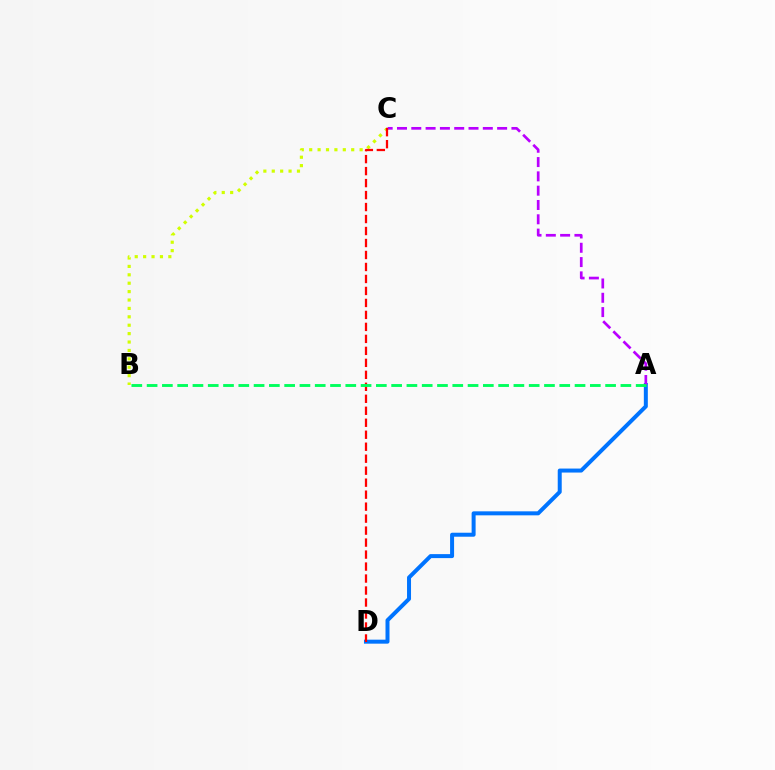{('A', 'D'): [{'color': '#0074ff', 'line_style': 'solid', 'thickness': 2.87}], ('B', 'C'): [{'color': '#d1ff00', 'line_style': 'dotted', 'thickness': 2.28}], ('A', 'C'): [{'color': '#b900ff', 'line_style': 'dashed', 'thickness': 1.94}], ('C', 'D'): [{'color': '#ff0000', 'line_style': 'dashed', 'thickness': 1.63}], ('A', 'B'): [{'color': '#00ff5c', 'line_style': 'dashed', 'thickness': 2.08}]}